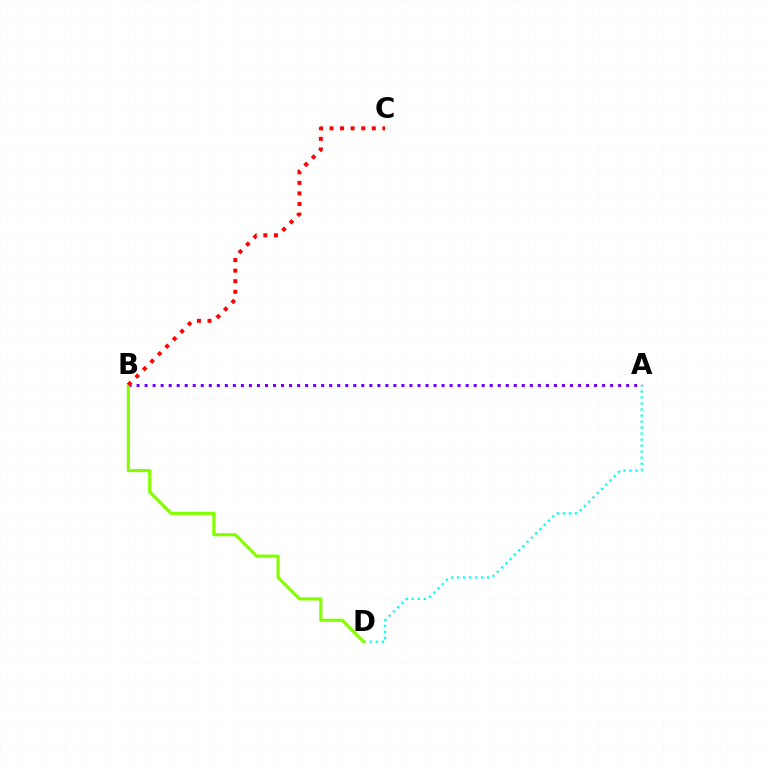{('A', 'B'): [{'color': '#7200ff', 'line_style': 'dotted', 'thickness': 2.18}], ('A', 'D'): [{'color': '#00fff6', 'line_style': 'dotted', 'thickness': 1.64}], ('B', 'D'): [{'color': '#84ff00', 'line_style': 'solid', 'thickness': 2.27}], ('B', 'C'): [{'color': '#ff0000', 'line_style': 'dotted', 'thickness': 2.87}]}